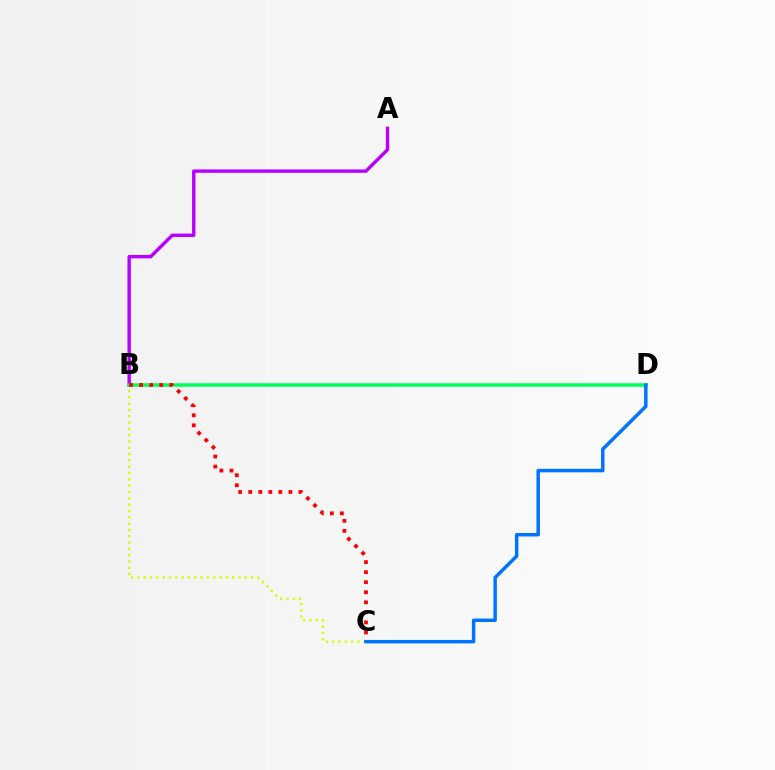{('A', 'B'): [{'color': '#b900ff', 'line_style': 'solid', 'thickness': 2.45}], ('B', 'C'): [{'color': '#d1ff00', 'line_style': 'dotted', 'thickness': 1.72}, {'color': '#ff0000', 'line_style': 'dotted', 'thickness': 2.73}], ('B', 'D'): [{'color': '#00ff5c', 'line_style': 'solid', 'thickness': 2.52}], ('C', 'D'): [{'color': '#0074ff', 'line_style': 'solid', 'thickness': 2.49}]}